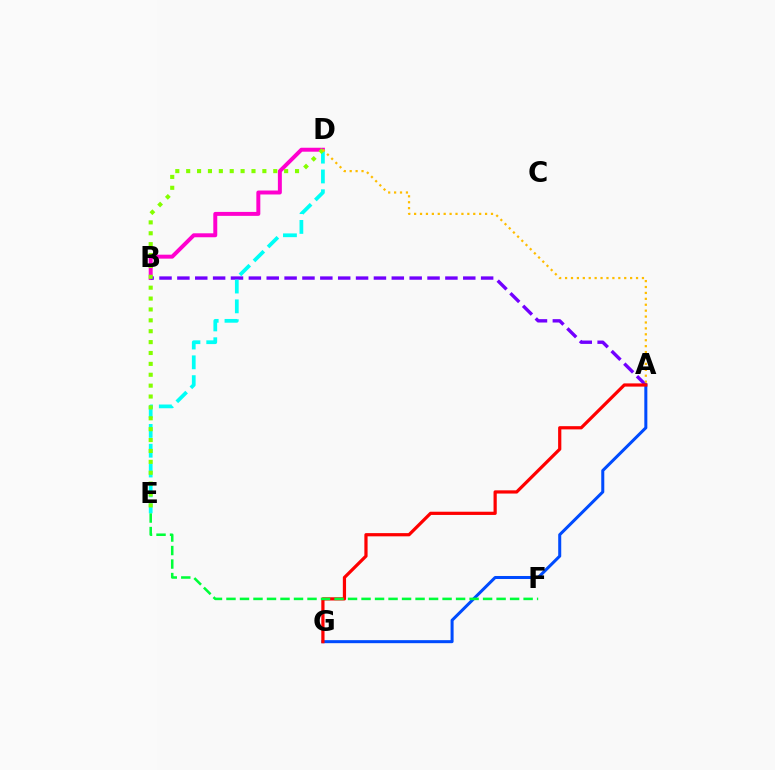{('B', 'D'): [{'color': '#ff00cf', 'line_style': 'solid', 'thickness': 2.85}], ('A', 'B'): [{'color': '#7200ff', 'line_style': 'dashed', 'thickness': 2.43}], ('A', 'G'): [{'color': '#004bff', 'line_style': 'solid', 'thickness': 2.18}, {'color': '#ff0000', 'line_style': 'solid', 'thickness': 2.32}], ('D', 'E'): [{'color': '#00fff6', 'line_style': 'dashed', 'thickness': 2.69}, {'color': '#84ff00', 'line_style': 'dotted', 'thickness': 2.96}], ('E', 'F'): [{'color': '#00ff39', 'line_style': 'dashed', 'thickness': 1.83}], ('A', 'D'): [{'color': '#ffbd00', 'line_style': 'dotted', 'thickness': 1.61}]}